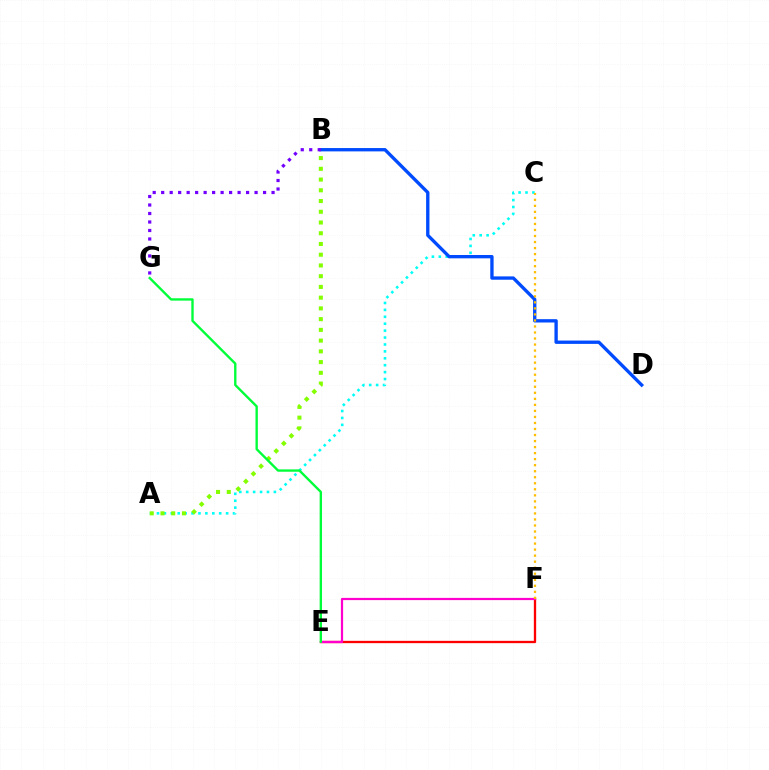{('A', 'C'): [{'color': '#00fff6', 'line_style': 'dotted', 'thickness': 1.88}], ('A', 'B'): [{'color': '#84ff00', 'line_style': 'dotted', 'thickness': 2.92}], ('E', 'F'): [{'color': '#ff0000', 'line_style': 'solid', 'thickness': 1.67}, {'color': '#ff00cf', 'line_style': 'solid', 'thickness': 1.6}], ('B', 'D'): [{'color': '#004bff', 'line_style': 'solid', 'thickness': 2.4}], ('C', 'F'): [{'color': '#ffbd00', 'line_style': 'dotted', 'thickness': 1.64}], ('E', 'G'): [{'color': '#00ff39', 'line_style': 'solid', 'thickness': 1.7}], ('B', 'G'): [{'color': '#7200ff', 'line_style': 'dotted', 'thickness': 2.31}]}